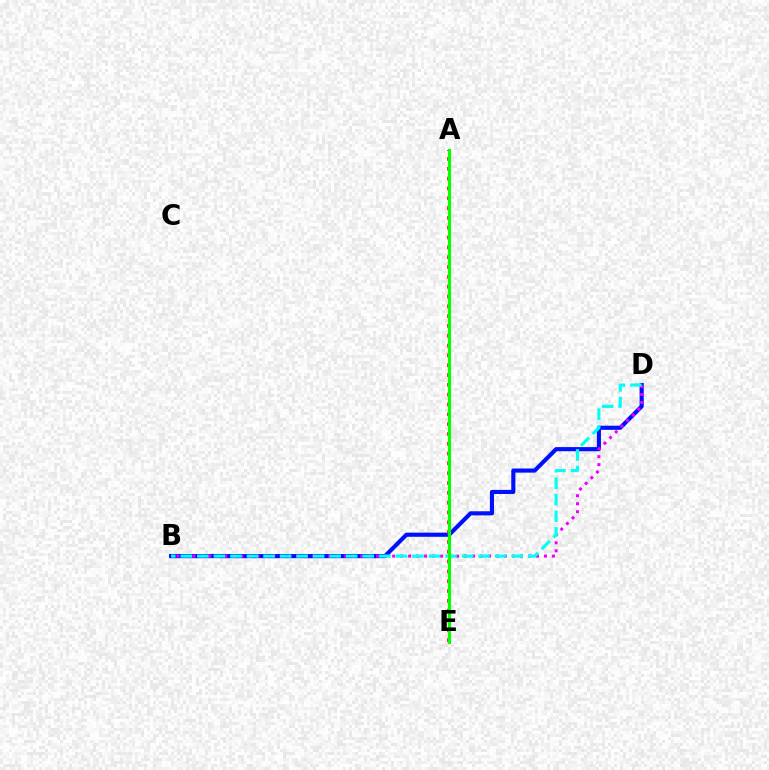{('B', 'D'): [{'color': '#0010ff', 'line_style': 'solid', 'thickness': 2.97}, {'color': '#ee00ff', 'line_style': 'dotted', 'thickness': 2.17}, {'color': '#00fff6', 'line_style': 'dashed', 'thickness': 2.25}], ('A', 'E'): [{'color': '#ff0000', 'line_style': 'dotted', 'thickness': 2.67}, {'color': '#fcf500', 'line_style': 'solid', 'thickness': 1.56}, {'color': '#08ff00', 'line_style': 'solid', 'thickness': 2.27}]}